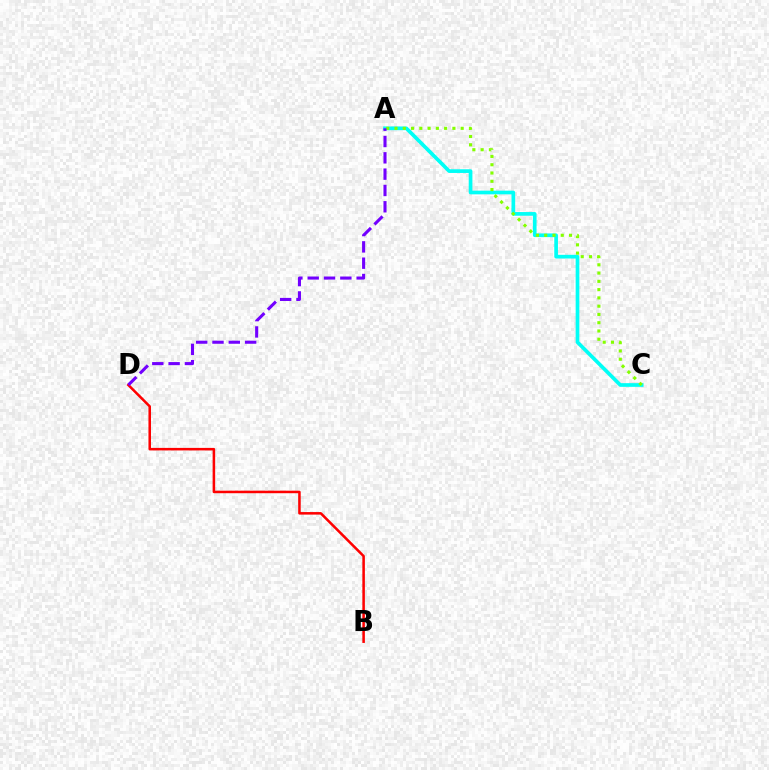{('A', 'C'): [{'color': '#00fff6', 'line_style': 'solid', 'thickness': 2.65}, {'color': '#84ff00', 'line_style': 'dotted', 'thickness': 2.25}], ('B', 'D'): [{'color': '#ff0000', 'line_style': 'solid', 'thickness': 1.83}], ('A', 'D'): [{'color': '#7200ff', 'line_style': 'dashed', 'thickness': 2.22}]}